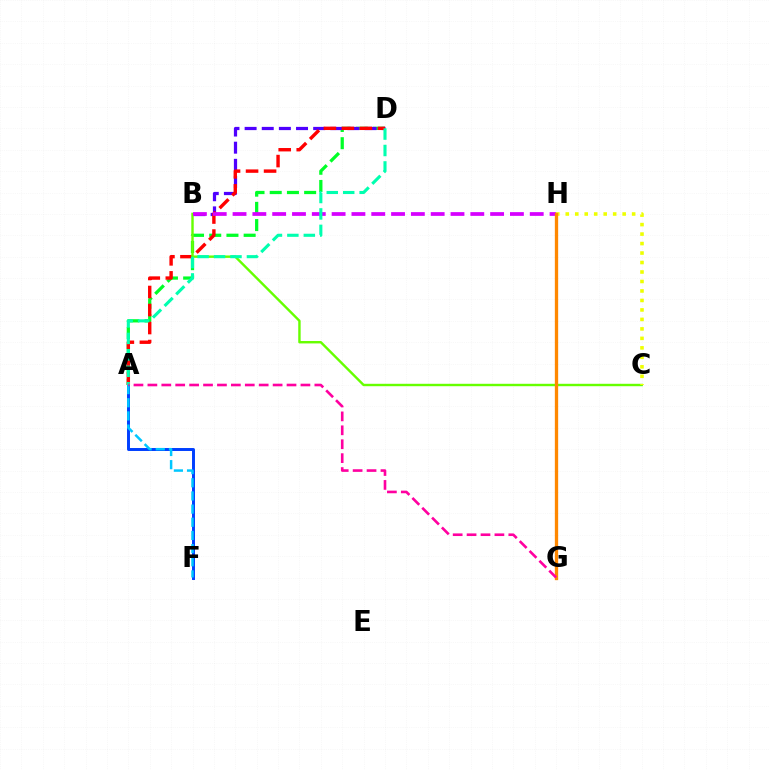{('A', 'D'): [{'color': '#00ff27', 'line_style': 'dashed', 'thickness': 2.34}, {'color': '#ff0000', 'line_style': 'dashed', 'thickness': 2.45}, {'color': '#00ffaf', 'line_style': 'dashed', 'thickness': 2.23}], ('B', 'D'): [{'color': '#4f00ff', 'line_style': 'dashed', 'thickness': 2.33}], ('A', 'F'): [{'color': '#003fff', 'line_style': 'solid', 'thickness': 2.13}, {'color': '#00c7ff', 'line_style': 'dashed', 'thickness': 1.79}], ('B', 'C'): [{'color': '#66ff00', 'line_style': 'solid', 'thickness': 1.74}], ('B', 'H'): [{'color': '#d600ff', 'line_style': 'dashed', 'thickness': 2.69}], ('C', 'H'): [{'color': '#eeff00', 'line_style': 'dotted', 'thickness': 2.58}], ('G', 'H'): [{'color': '#ff8800', 'line_style': 'solid', 'thickness': 2.39}], ('A', 'G'): [{'color': '#ff00a0', 'line_style': 'dashed', 'thickness': 1.89}]}